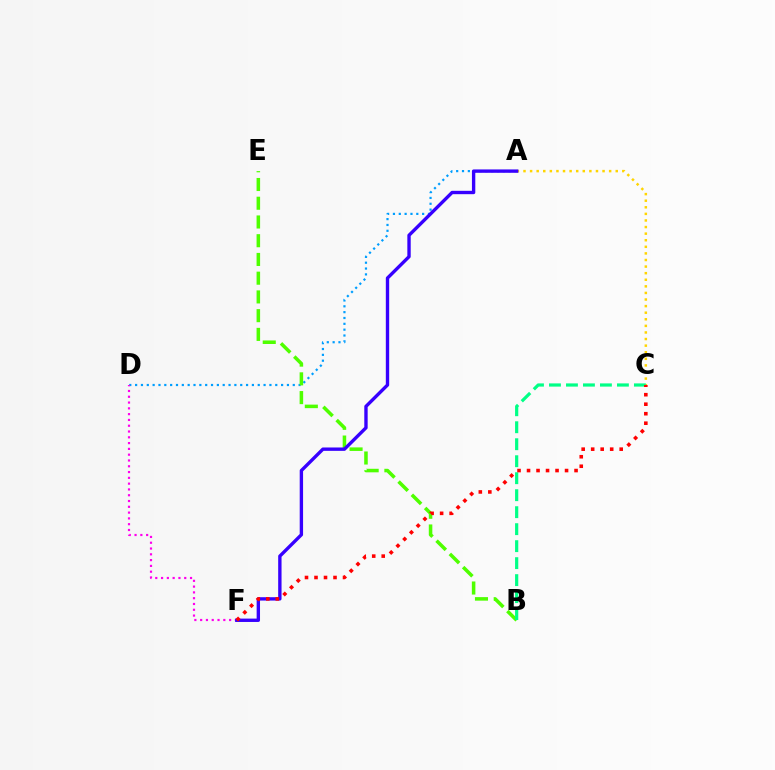{('A', 'D'): [{'color': '#009eff', 'line_style': 'dotted', 'thickness': 1.59}], ('D', 'F'): [{'color': '#ff00ed', 'line_style': 'dotted', 'thickness': 1.57}], ('B', 'E'): [{'color': '#4fff00', 'line_style': 'dashed', 'thickness': 2.55}], ('A', 'C'): [{'color': '#ffd500', 'line_style': 'dotted', 'thickness': 1.79}], ('A', 'F'): [{'color': '#3700ff', 'line_style': 'solid', 'thickness': 2.42}], ('B', 'C'): [{'color': '#00ff86', 'line_style': 'dashed', 'thickness': 2.31}], ('C', 'F'): [{'color': '#ff0000', 'line_style': 'dotted', 'thickness': 2.58}]}